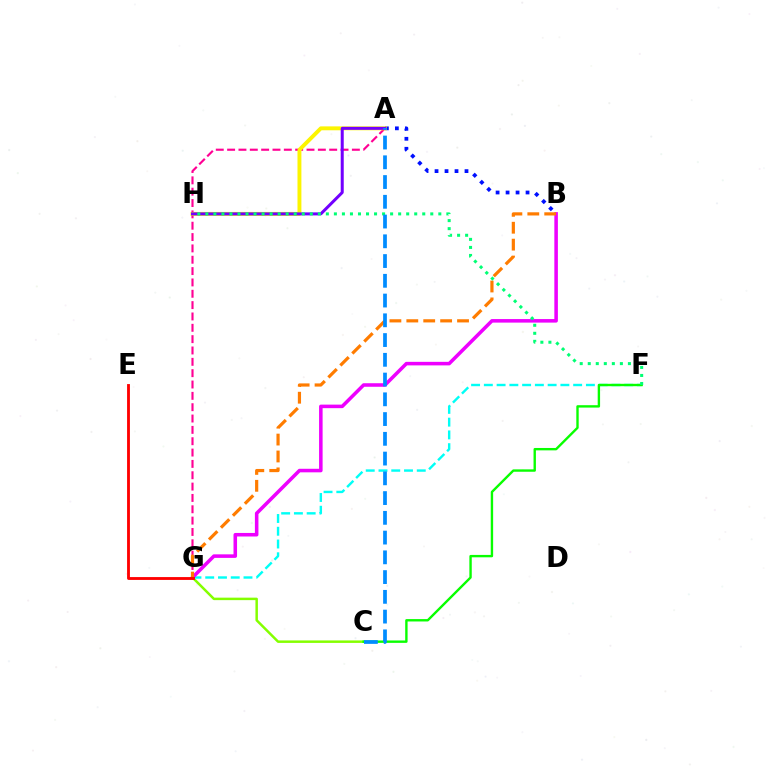{('C', 'G'): [{'color': '#84ff00', 'line_style': 'solid', 'thickness': 1.79}], ('F', 'G'): [{'color': '#00fff6', 'line_style': 'dashed', 'thickness': 1.73}], ('A', 'B'): [{'color': '#0010ff', 'line_style': 'dotted', 'thickness': 2.71}], ('A', 'G'): [{'color': '#ff0094', 'line_style': 'dashed', 'thickness': 1.54}], ('A', 'H'): [{'color': '#fcf500', 'line_style': 'solid', 'thickness': 2.81}, {'color': '#7200ff', 'line_style': 'solid', 'thickness': 2.17}], ('C', 'F'): [{'color': '#08ff00', 'line_style': 'solid', 'thickness': 1.72}], ('B', 'G'): [{'color': '#ee00ff', 'line_style': 'solid', 'thickness': 2.55}, {'color': '#ff7c00', 'line_style': 'dashed', 'thickness': 2.3}], ('F', 'H'): [{'color': '#00ff74', 'line_style': 'dotted', 'thickness': 2.18}], ('E', 'G'): [{'color': '#ff0000', 'line_style': 'solid', 'thickness': 2.05}], ('A', 'C'): [{'color': '#008cff', 'line_style': 'dashed', 'thickness': 2.68}]}